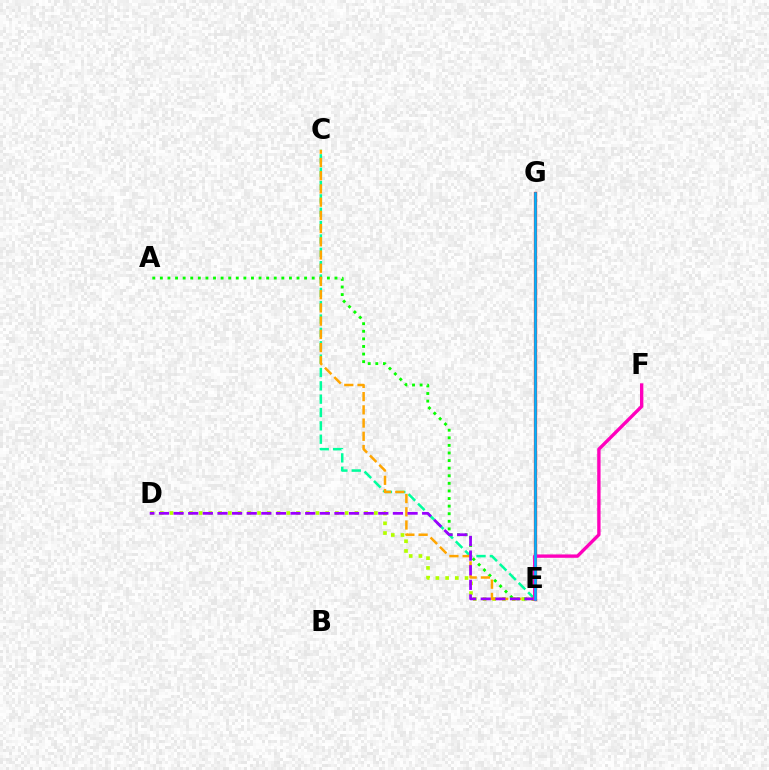{('D', 'E'): [{'color': '#b3ff00', 'line_style': 'dotted', 'thickness': 2.64}, {'color': '#9b00ff', 'line_style': 'dashed', 'thickness': 1.99}], ('C', 'E'): [{'color': '#00ff9d', 'line_style': 'dashed', 'thickness': 1.81}, {'color': '#ffa500', 'line_style': 'dashed', 'thickness': 1.8}], ('E', 'G'): [{'color': '#0010ff', 'line_style': 'solid', 'thickness': 2.05}, {'color': '#ff0000', 'line_style': 'solid', 'thickness': 2.34}, {'color': '#00b5ff', 'line_style': 'solid', 'thickness': 1.88}], ('A', 'E'): [{'color': '#08ff00', 'line_style': 'dotted', 'thickness': 2.06}], ('E', 'F'): [{'color': '#ff00bd', 'line_style': 'solid', 'thickness': 2.42}]}